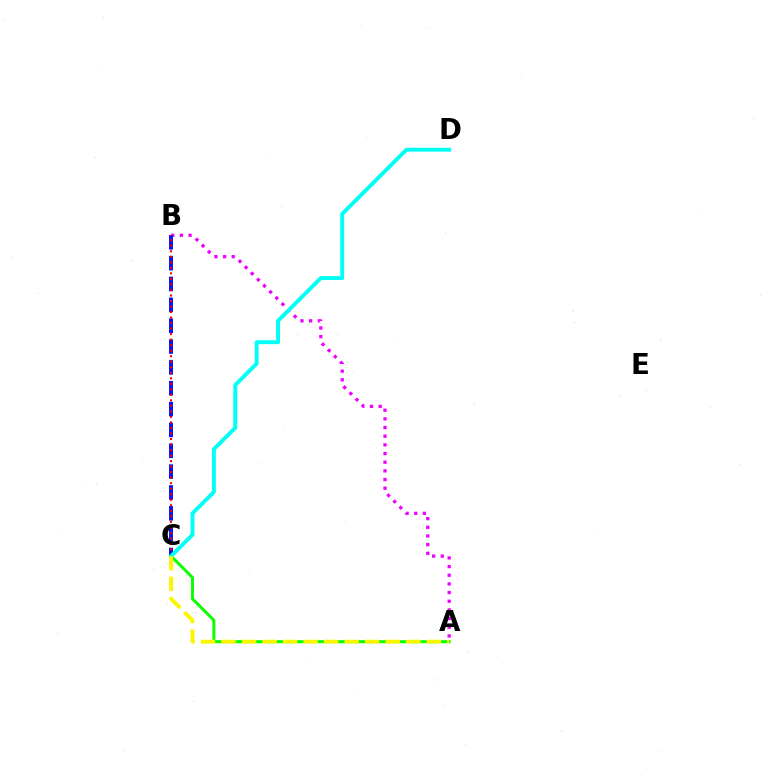{('A', 'B'): [{'color': '#ee00ff', 'line_style': 'dotted', 'thickness': 2.35}], ('B', 'C'): [{'color': '#0010ff', 'line_style': 'dashed', 'thickness': 2.83}, {'color': '#ff0000', 'line_style': 'dotted', 'thickness': 1.5}], ('A', 'C'): [{'color': '#08ff00', 'line_style': 'solid', 'thickness': 2.12}, {'color': '#fcf500', 'line_style': 'dashed', 'thickness': 2.79}], ('C', 'D'): [{'color': '#00fff6', 'line_style': 'solid', 'thickness': 2.8}]}